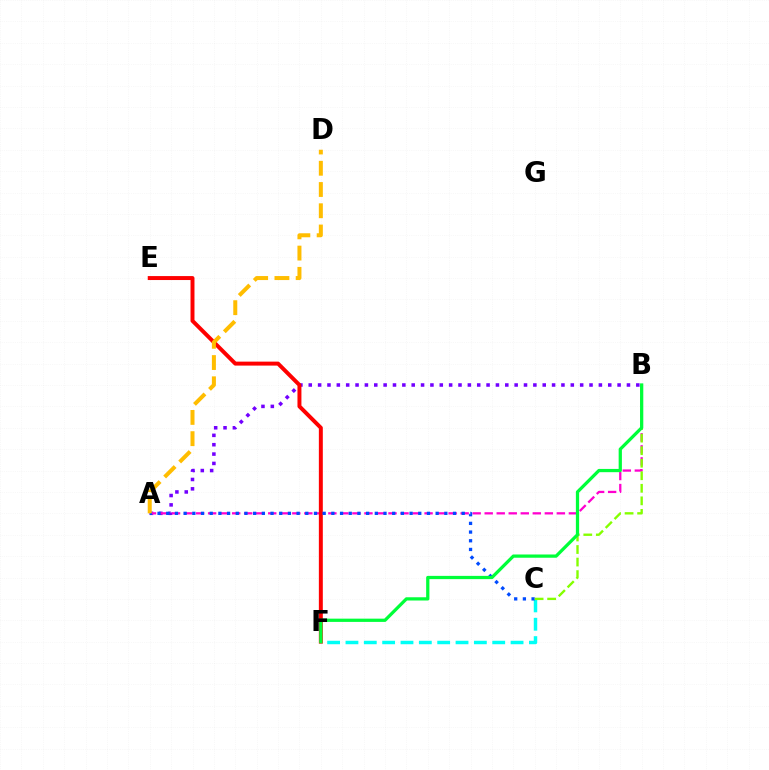{('A', 'B'): [{'color': '#7200ff', 'line_style': 'dotted', 'thickness': 2.54}, {'color': '#ff00cf', 'line_style': 'dashed', 'thickness': 1.63}], ('E', 'F'): [{'color': '#ff0000', 'line_style': 'solid', 'thickness': 2.85}], ('C', 'F'): [{'color': '#00fff6', 'line_style': 'dashed', 'thickness': 2.49}], ('A', 'C'): [{'color': '#004bff', 'line_style': 'dotted', 'thickness': 2.36}], ('A', 'D'): [{'color': '#ffbd00', 'line_style': 'dashed', 'thickness': 2.89}], ('B', 'C'): [{'color': '#84ff00', 'line_style': 'dashed', 'thickness': 1.7}], ('B', 'F'): [{'color': '#00ff39', 'line_style': 'solid', 'thickness': 2.34}]}